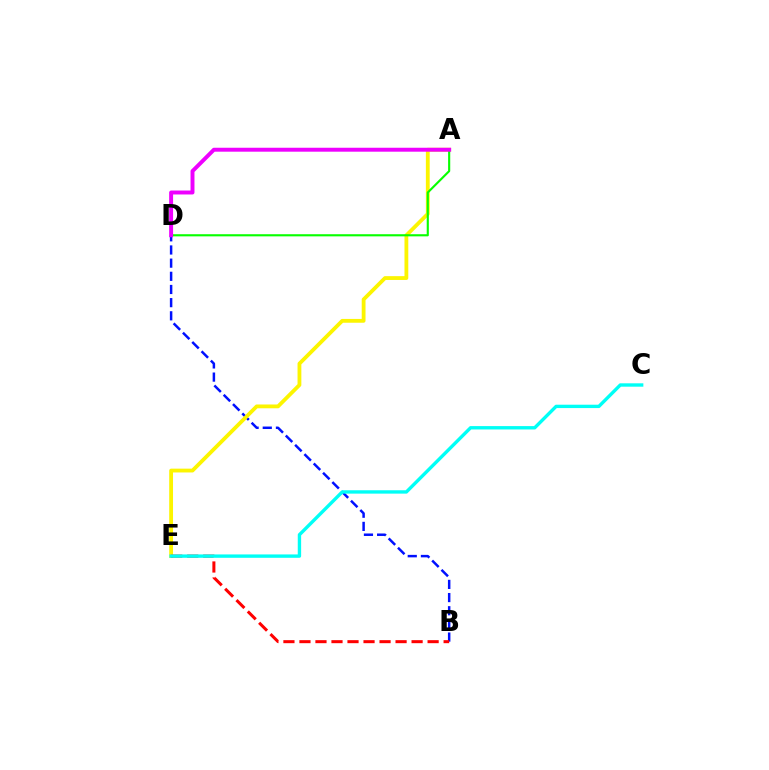{('B', 'D'): [{'color': '#0010ff', 'line_style': 'dashed', 'thickness': 1.79}], ('A', 'E'): [{'color': '#fcf500', 'line_style': 'solid', 'thickness': 2.74}], ('B', 'E'): [{'color': '#ff0000', 'line_style': 'dashed', 'thickness': 2.18}], ('C', 'E'): [{'color': '#00fff6', 'line_style': 'solid', 'thickness': 2.43}], ('A', 'D'): [{'color': '#08ff00', 'line_style': 'solid', 'thickness': 1.53}, {'color': '#ee00ff', 'line_style': 'solid', 'thickness': 2.84}]}